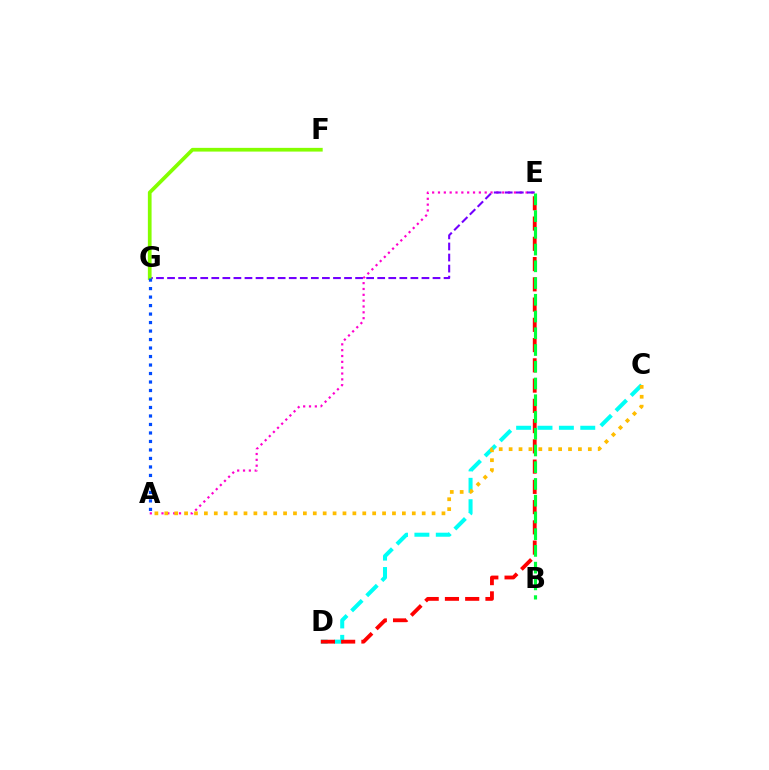{('A', 'E'): [{'color': '#ff00cf', 'line_style': 'dotted', 'thickness': 1.59}], ('E', 'G'): [{'color': '#7200ff', 'line_style': 'dashed', 'thickness': 1.5}], ('C', 'D'): [{'color': '#00fff6', 'line_style': 'dashed', 'thickness': 2.91}], ('D', 'E'): [{'color': '#ff0000', 'line_style': 'dashed', 'thickness': 2.75}], ('A', 'C'): [{'color': '#ffbd00', 'line_style': 'dotted', 'thickness': 2.69}], ('B', 'E'): [{'color': '#00ff39', 'line_style': 'dashed', 'thickness': 2.27}], ('F', 'G'): [{'color': '#84ff00', 'line_style': 'solid', 'thickness': 2.68}], ('A', 'G'): [{'color': '#004bff', 'line_style': 'dotted', 'thickness': 2.31}]}